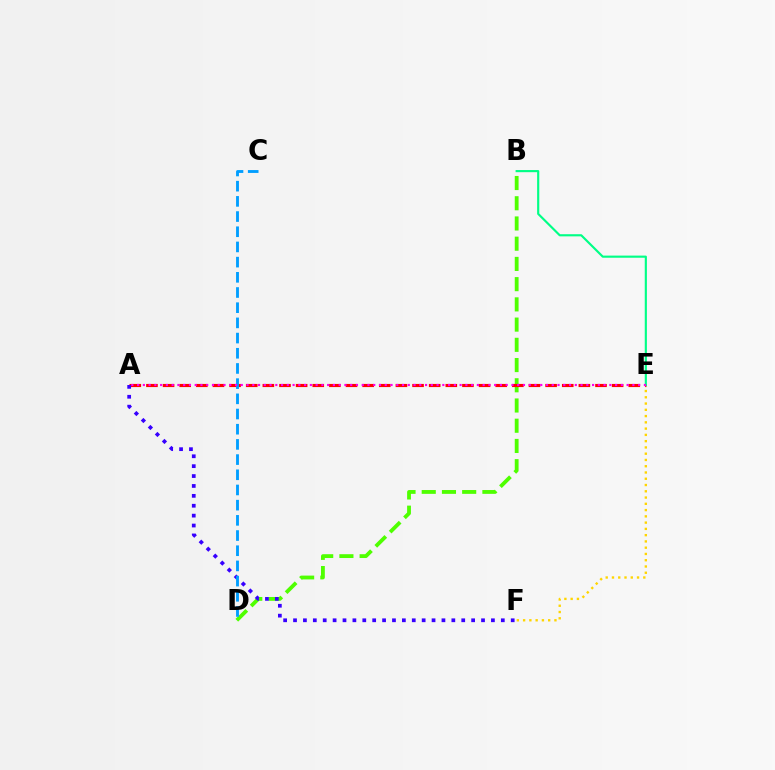{('E', 'F'): [{'color': '#ffd500', 'line_style': 'dotted', 'thickness': 1.7}], ('B', 'D'): [{'color': '#4fff00', 'line_style': 'dashed', 'thickness': 2.75}], ('A', 'E'): [{'color': '#ff0000', 'line_style': 'dashed', 'thickness': 2.26}, {'color': '#ff00ed', 'line_style': 'dotted', 'thickness': 1.56}], ('A', 'F'): [{'color': '#3700ff', 'line_style': 'dotted', 'thickness': 2.69}], ('C', 'D'): [{'color': '#009eff', 'line_style': 'dashed', 'thickness': 2.06}], ('B', 'E'): [{'color': '#00ff86', 'line_style': 'solid', 'thickness': 1.55}]}